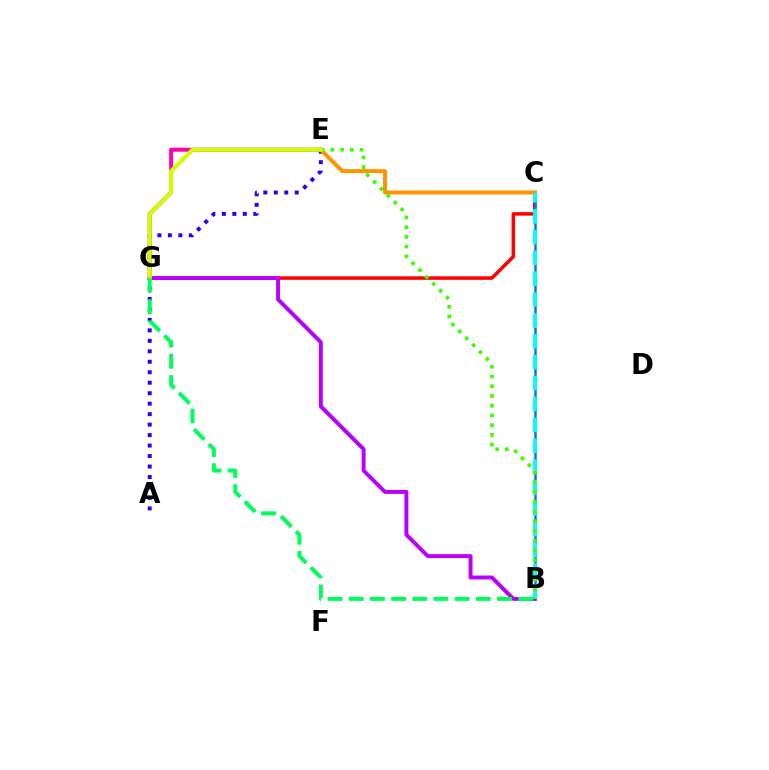{('C', 'G'): [{'color': '#ff0000', 'line_style': 'solid', 'thickness': 2.52}], ('E', 'G'): [{'color': '#ff00ac', 'line_style': 'solid', 'thickness': 2.85}, {'color': '#d1ff00', 'line_style': 'solid', 'thickness': 2.92}], ('A', 'E'): [{'color': '#2500ff', 'line_style': 'dotted', 'thickness': 2.85}], ('B', 'C'): [{'color': '#0074ff', 'line_style': 'solid', 'thickness': 1.81}, {'color': '#00fff6', 'line_style': 'dashed', 'thickness': 2.83}], ('C', 'E'): [{'color': '#ff9400', 'line_style': 'solid', 'thickness': 2.85}], ('B', 'G'): [{'color': '#b900ff', 'line_style': 'solid', 'thickness': 2.83}, {'color': '#00ff5c', 'line_style': 'dashed', 'thickness': 2.88}], ('B', 'E'): [{'color': '#3dff00', 'line_style': 'dotted', 'thickness': 2.64}]}